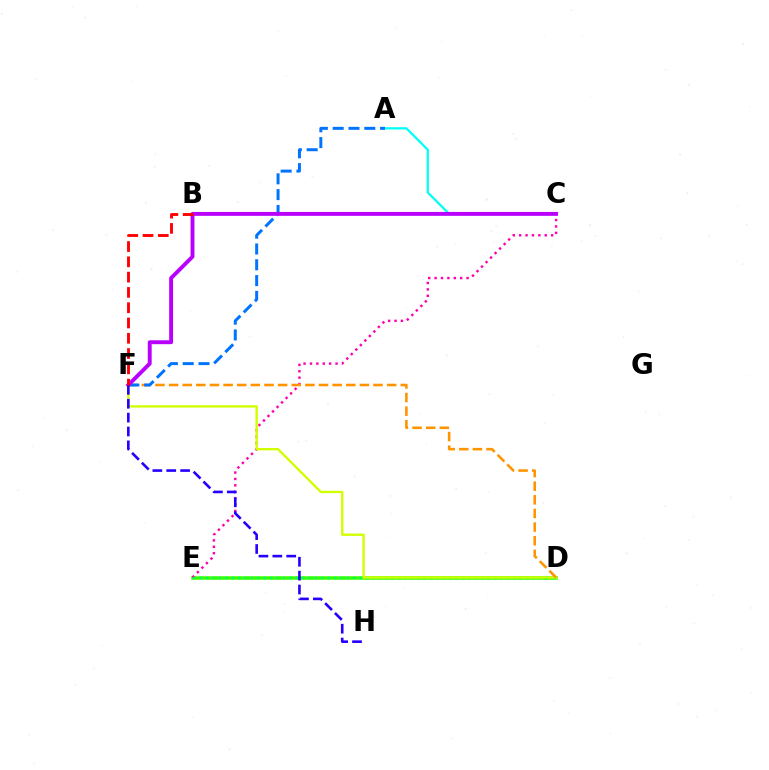{('D', 'E'): [{'color': '#3dff00', 'line_style': 'solid', 'thickness': 2.54}, {'color': '#00ff5c', 'line_style': 'dotted', 'thickness': 1.74}], ('C', 'E'): [{'color': '#ff00ac', 'line_style': 'dotted', 'thickness': 1.74}], ('D', 'F'): [{'color': '#d1ff00', 'line_style': 'solid', 'thickness': 1.69}, {'color': '#ff9400', 'line_style': 'dashed', 'thickness': 1.85}], ('A', 'C'): [{'color': '#00fff6', 'line_style': 'solid', 'thickness': 1.62}], ('A', 'F'): [{'color': '#0074ff', 'line_style': 'dashed', 'thickness': 2.15}], ('C', 'F'): [{'color': '#b900ff', 'line_style': 'solid', 'thickness': 2.81}], ('F', 'H'): [{'color': '#2500ff', 'line_style': 'dashed', 'thickness': 1.89}], ('B', 'F'): [{'color': '#ff0000', 'line_style': 'dashed', 'thickness': 2.08}]}